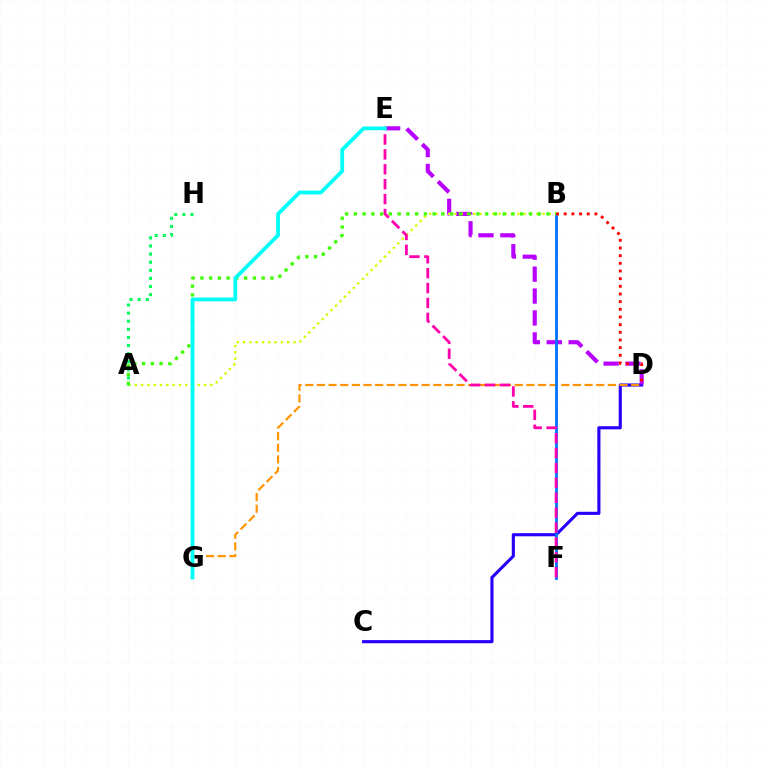{('C', 'D'): [{'color': '#2500ff', 'line_style': 'solid', 'thickness': 2.24}], ('D', 'G'): [{'color': '#ff9400', 'line_style': 'dashed', 'thickness': 1.58}], ('D', 'E'): [{'color': '#b900ff', 'line_style': 'dashed', 'thickness': 2.98}], ('B', 'F'): [{'color': '#0074ff', 'line_style': 'solid', 'thickness': 2.03}], ('A', 'B'): [{'color': '#d1ff00', 'line_style': 'dotted', 'thickness': 1.71}, {'color': '#3dff00', 'line_style': 'dotted', 'thickness': 2.38}], ('A', 'H'): [{'color': '#00ff5c', 'line_style': 'dotted', 'thickness': 2.2}], ('B', 'D'): [{'color': '#ff0000', 'line_style': 'dotted', 'thickness': 2.08}], ('E', 'F'): [{'color': '#ff00ac', 'line_style': 'dashed', 'thickness': 2.02}], ('E', 'G'): [{'color': '#00fff6', 'line_style': 'solid', 'thickness': 2.73}]}